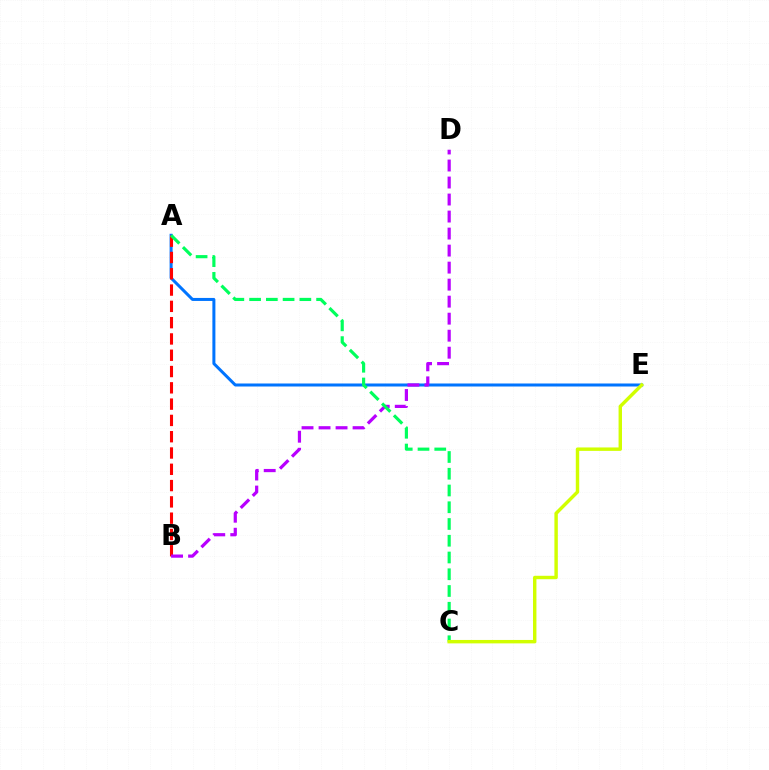{('A', 'E'): [{'color': '#0074ff', 'line_style': 'solid', 'thickness': 2.17}], ('A', 'B'): [{'color': '#ff0000', 'line_style': 'dashed', 'thickness': 2.21}], ('B', 'D'): [{'color': '#b900ff', 'line_style': 'dashed', 'thickness': 2.31}], ('A', 'C'): [{'color': '#00ff5c', 'line_style': 'dashed', 'thickness': 2.28}], ('C', 'E'): [{'color': '#d1ff00', 'line_style': 'solid', 'thickness': 2.47}]}